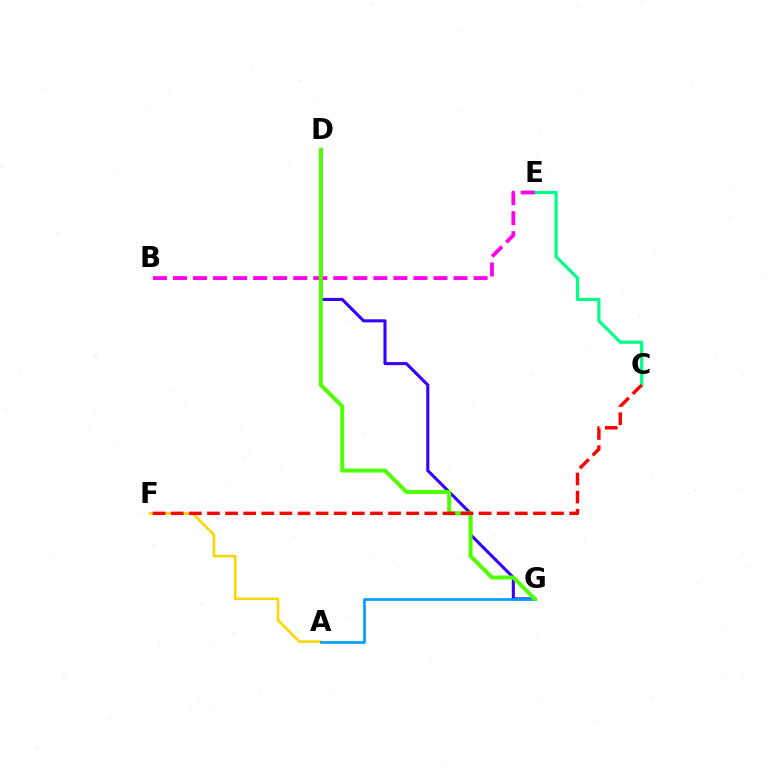{('C', 'E'): [{'color': '#00ff86', 'line_style': 'solid', 'thickness': 2.29}], ('B', 'E'): [{'color': '#ff00ed', 'line_style': 'dashed', 'thickness': 2.72}], ('D', 'G'): [{'color': '#3700ff', 'line_style': 'solid', 'thickness': 2.23}, {'color': '#4fff00', 'line_style': 'solid', 'thickness': 2.85}], ('A', 'F'): [{'color': '#ffd500', 'line_style': 'solid', 'thickness': 1.85}], ('A', 'G'): [{'color': '#009eff', 'line_style': 'solid', 'thickness': 1.93}], ('C', 'F'): [{'color': '#ff0000', 'line_style': 'dashed', 'thickness': 2.46}]}